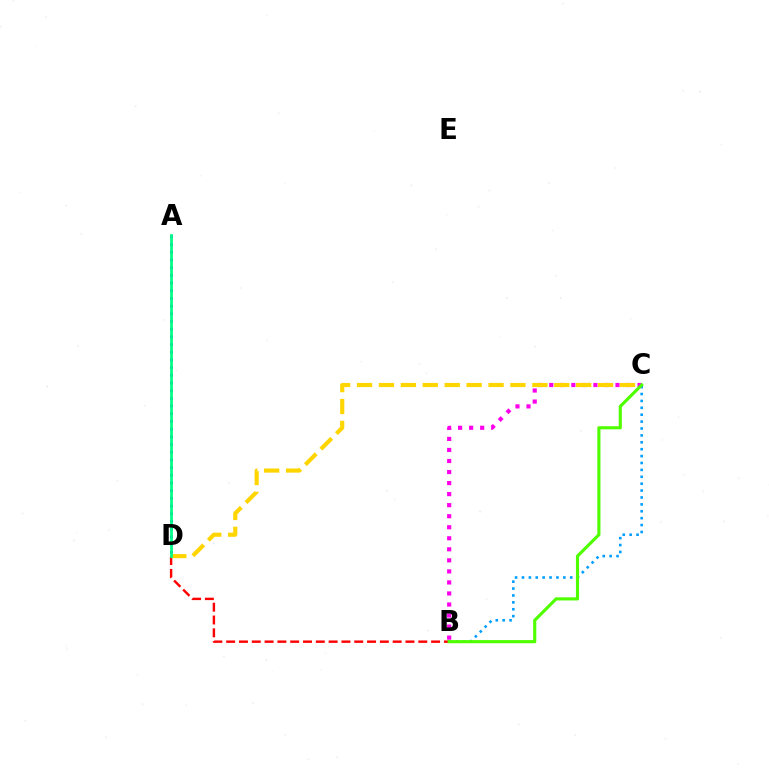{('B', 'C'): [{'color': '#009eff', 'line_style': 'dotted', 'thickness': 1.87}, {'color': '#ff00ed', 'line_style': 'dotted', 'thickness': 3.0}, {'color': '#4fff00', 'line_style': 'solid', 'thickness': 2.26}], ('A', 'D'): [{'color': '#3700ff', 'line_style': 'dotted', 'thickness': 2.09}, {'color': '#00ff86', 'line_style': 'solid', 'thickness': 1.97}], ('B', 'D'): [{'color': '#ff0000', 'line_style': 'dashed', 'thickness': 1.74}], ('C', 'D'): [{'color': '#ffd500', 'line_style': 'dashed', 'thickness': 2.98}]}